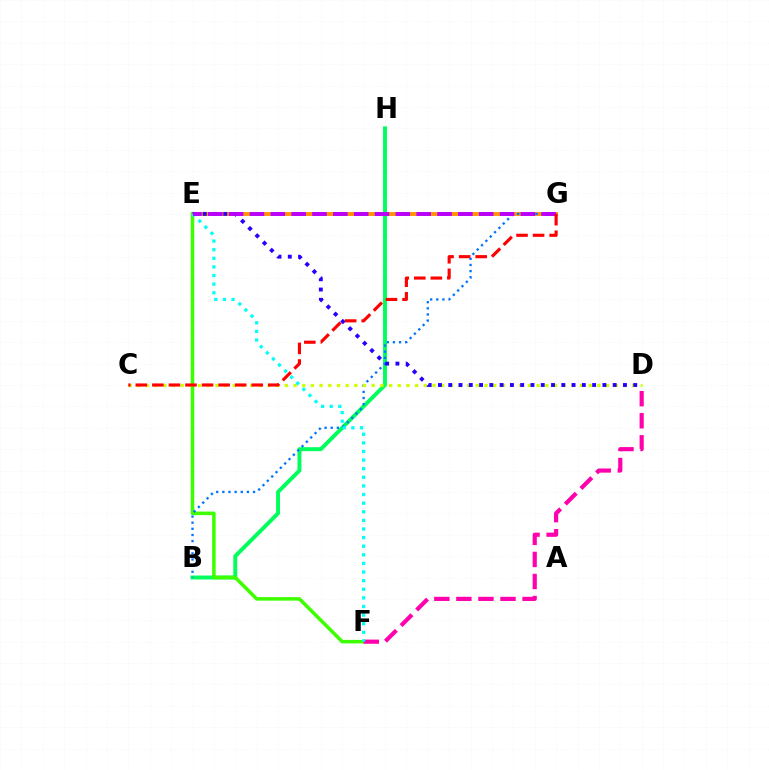{('B', 'H'): [{'color': '#00ff5c', 'line_style': 'solid', 'thickness': 2.83}], ('E', 'G'): [{'color': '#ff9400', 'line_style': 'solid', 'thickness': 2.79}, {'color': '#b900ff', 'line_style': 'dashed', 'thickness': 2.83}], ('E', 'F'): [{'color': '#3dff00', 'line_style': 'solid', 'thickness': 2.54}, {'color': '#00fff6', 'line_style': 'dotted', 'thickness': 2.34}], ('D', 'F'): [{'color': '#ff00ac', 'line_style': 'dashed', 'thickness': 3.0}], ('B', 'G'): [{'color': '#0074ff', 'line_style': 'dotted', 'thickness': 1.67}], ('C', 'D'): [{'color': '#d1ff00', 'line_style': 'dotted', 'thickness': 2.36}], ('D', 'E'): [{'color': '#2500ff', 'line_style': 'dotted', 'thickness': 2.79}], ('C', 'G'): [{'color': '#ff0000', 'line_style': 'dashed', 'thickness': 2.25}]}